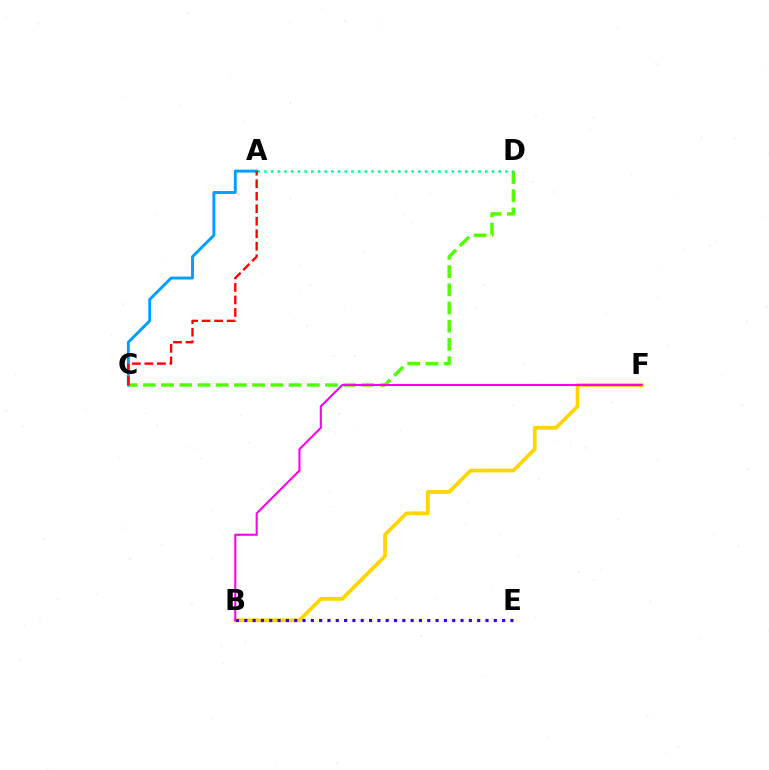{('B', 'F'): [{'color': '#ffd500', 'line_style': 'solid', 'thickness': 2.7}, {'color': '#ff00ed', 'line_style': 'solid', 'thickness': 1.51}], ('C', 'D'): [{'color': '#4fff00', 'line_style': 'dashed', 'thickness': 2.47}], ('A', 'D'): [{'color': '#00ff86', 'line_style': 'dotted', 'thickness': 1.82}], ('A', 'C'): [{'color': '#009eff', 'line_style': 'solid', 'thickness': 2.1}, {'color': '#ff0000', 'line_style': 'dashed', 'thickness': 1.7}], ('B', 'E'): [{'color': '#3700ff', 'line_style': 'dotted', 'thickness': 2.26}]}